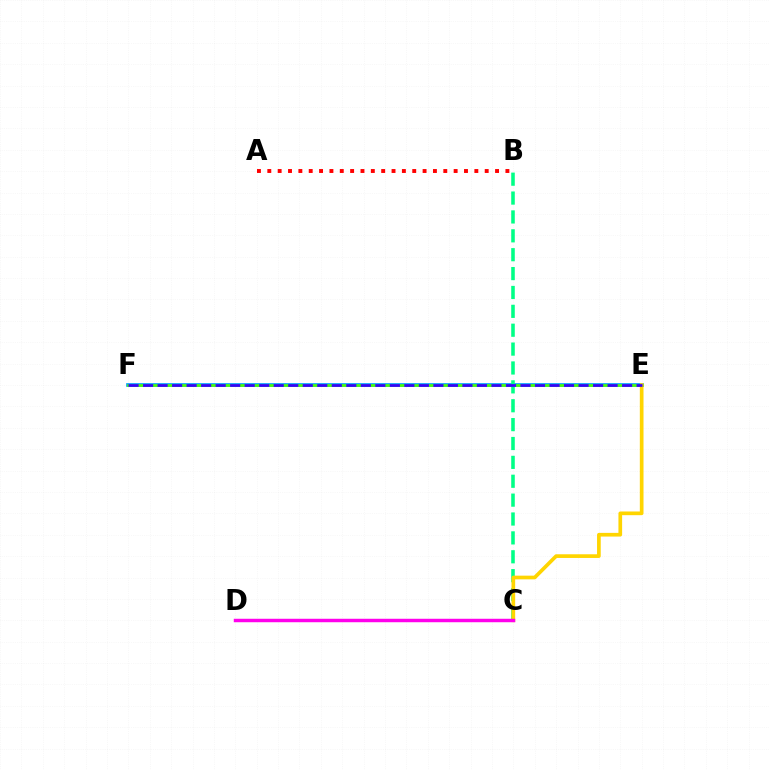{('E', 'F'): [{'color': '#009eff', 'line_style': 'solid', 'thickness': 2.65}, {'color': '#4fff00', 'line_style': 'solid', 'thickness': 1.9}, {'color': '#3700ff', 'line_style': 'dashed', 'thickness': 1.97}], ('B', 'C'): [{'color': '#00ff86', 'line_style': 'dashed', 'thickness': 2.56}], ('C', 'E'): [{'color': '#ffd500', 'line_style': 'solid', 'thickness': 2.66}], ('A', 'B'): [{'color': '#ff0000', 'line_style': 'dotted', 'thickness': 2.81}], ('C', 'D'): [{'color': '#ff00ed', 'line_style': 'solid', 'thickness': 2.49}]}